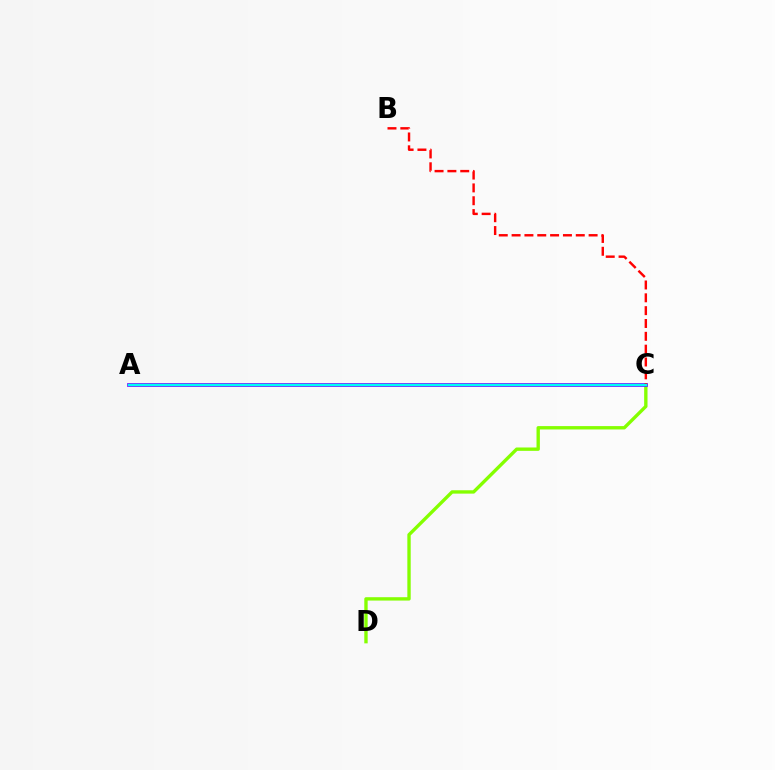{('C', 'D'): [{'color': '#84ff00', 'line_style': 'solid', 'thickness': 2.42}], ('A', 'C'): [{'color': '#7200ff', 'line_style': 'solid', 'thickness': 2.66}, {'color': '#00fff6', 'line_style': 'solid', 'thickness': 1.7}], ('B', 'C'): [{'color': '#ff0000', 'line_style': 'dashed', 'thickness': 1.74}]}